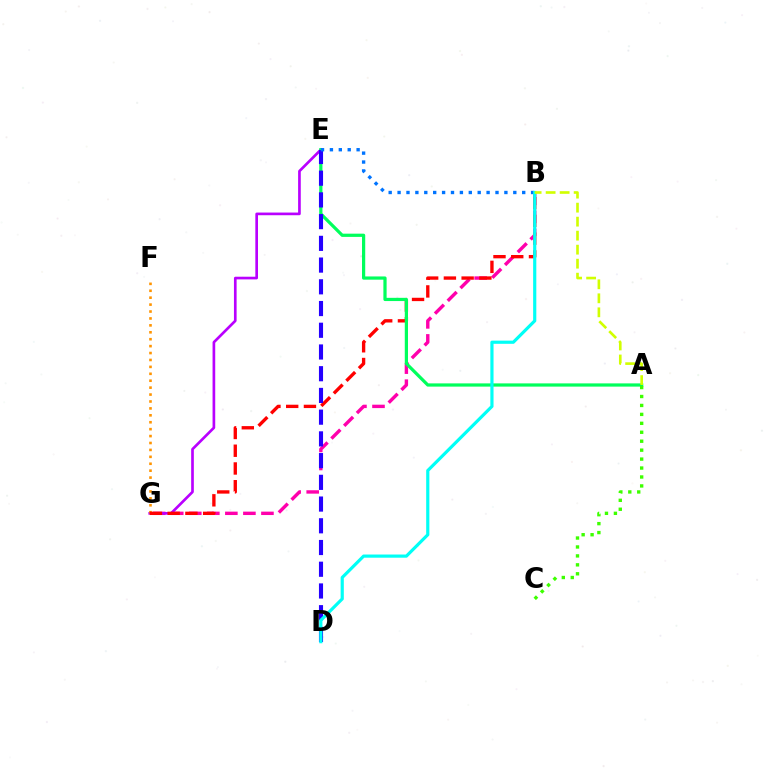{('B', 'G'): [{'color': '#ff00ac', 'line_style': 'dashed', 'thickness': 2.45}, {'color': '#ff0000', 'line_style': 'dashed', 'thickness': 2.41}], ('E', 'G'): [{'color': '#b900ff', 'line_style': 'solid', 'thickness': 1.92}], ('F', 'G'): [{'color': '#ff9400', 'line_style': 'dotted', 'thickness': 1.88}], ('A', 'E'): [{'color': '#00ff5c', 'line_style': 'solid', 'thickness': 2.32}], ('D', 'E'): [{'color': '#2500ff', 'line_style': 'dashed', 'thickness': 2.95}], ('B', 'E'): [{'color': '#0074ff', 'line_style': 'dotted', 'thickness': 2.42}], ('B', 'D'): [{'color': '#00fff6', 'line_style': 'solid', 'thickness': 2.29}], ('A', 'C'): [{'color': '#3dff00', 'line_style': 'dotted', 'thickness': 2.43}], ('A', 'B'): [{'color': '#d1ff00', 'line_style': 'dashed', 'thickness': 1.9}]}